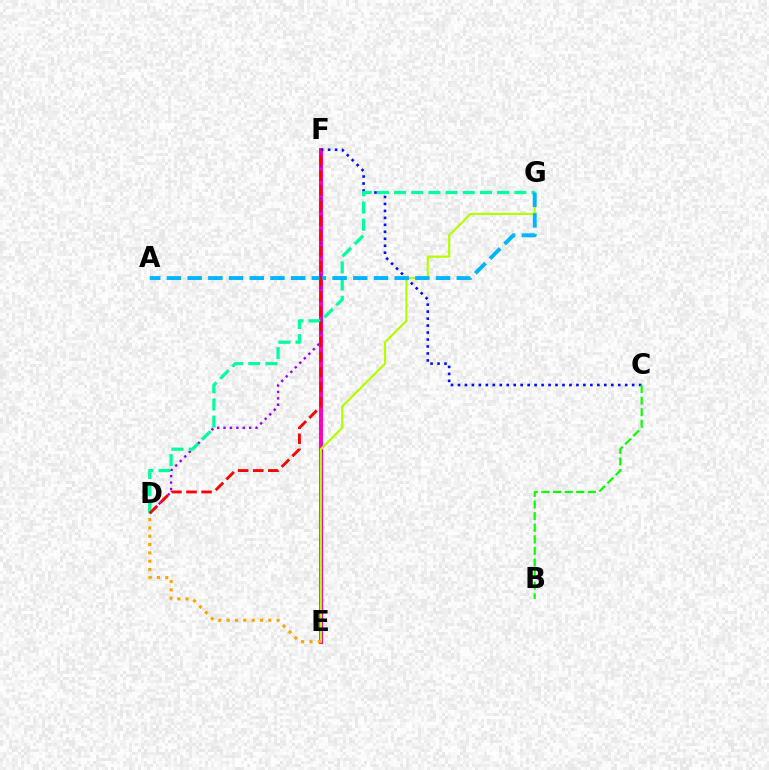{('E', 'F'): [{'color': '#ff00bd', 'line_style': 'solid', 'thickness': 2.89}], ('D', 'F'): [{'color': '#9b00ff', 'line_style': 'dotted', 'thickness': 1.74}, {'color': '#ff0000', 'line_style': 'dashed', 'thickness': 2.05}], ('E', 'G'): [{'color': '#b3ff00', 'line_style': 'solid', 'thickness': 1.58}], ('C', 'F'): [{'color': '#0010ff', 'line_style': 'dotted', 'thickness': 1.89}], ('D', 'G'): [{'color': '#00ff9d', 'line_style': 'dashed', 'thickness': 2.33}], ('B', 'C'): [{'color': '#08ff00', 'line_style': 'dashed', 'thickness': 1.58}], ('A', 'G'): [{'color': '#00b5ff', 'line_style': 'dashed', 'thickness': 2.81}], ('D', 'E'): [{'color': '#ffa500', 'line_style': 'dotted', 'thickness': 2.26}]}